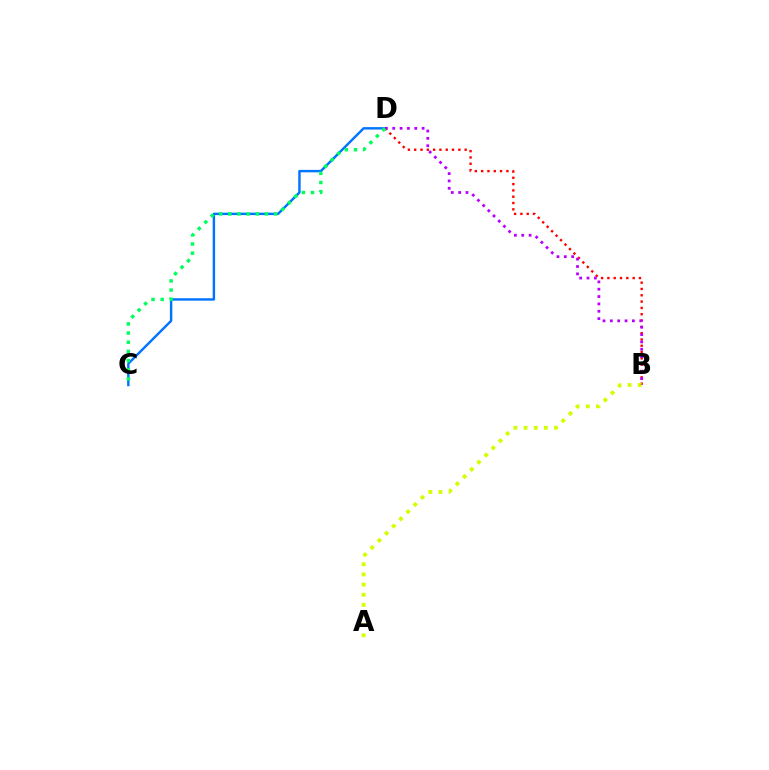{('B', 'D'): [{'color': '#ff0000', 'line_style': 'dotted', 'thickness': 1.71}, {'color': '#b900ff', 'line_style': 'dotted', 'thickness': 2.0}], ('C', 'D'): [{'color': '#0074ff', 'line_style': 'solid', 'thickness': 1.75}, {'color': '#00ff5c', 'line_style': 'dotted', 'thickness': 2.49}], ('A', 'B'): [{'color': '#d1ff00', 'line_style': 'dotted', 'thickness': 2.76}]}